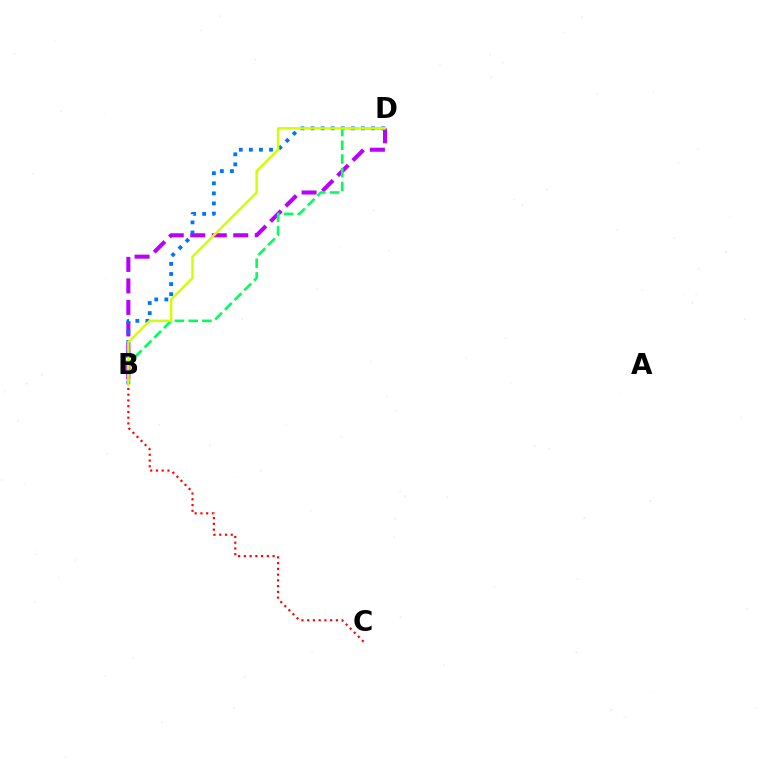{('B', 'D'): [{'color': '#b900ff', 'line_style': 'dashed', 'thickness': 2.92}, {'color': '#0074ff', 'line_style': 'dotted', 'thickness': 2.74}, {'color': '#00ff5c', 'line_style': 'dashed', 'thickness': 1.86}, {'color': '#d1ff00', 'line_style': 'solid', 'thickness': 1.77}], ('B', 'C'): [{'color': '#ff0000', 'line_style': 'dotted', 'thickness': 1.56}]}